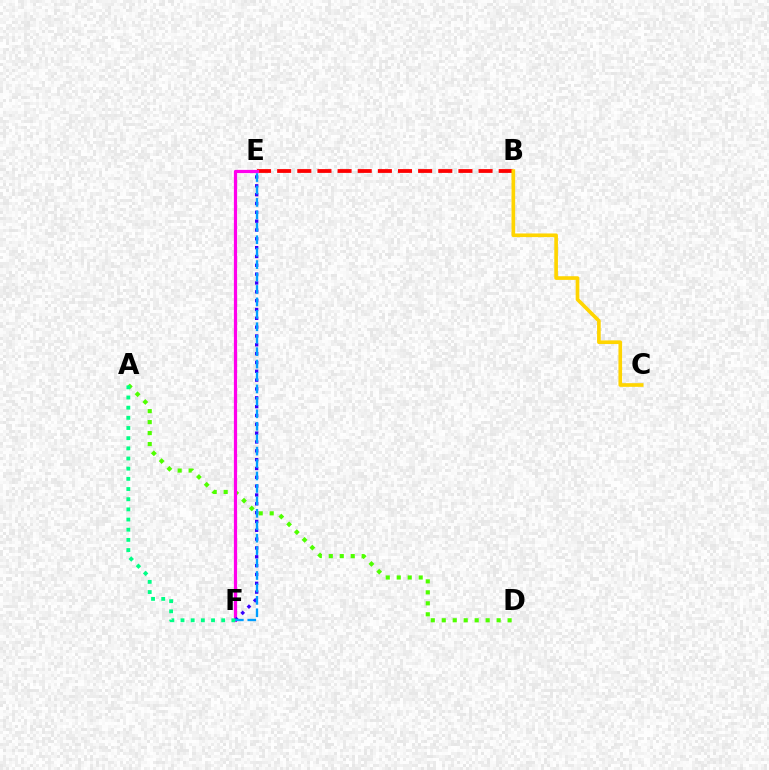{('B', 'E'): [{'color': '#ff0000', 'line_style': 'dashed', 'thickness': 2.74}], ('A', 'D'): [{'color': '#4fff00', 'line_style': 'dotted', 'thickness': 2.98}], ('E', 'F'): [{'color': '#ff00ed', 'line_style': 'solid', 'thickness': 2.32}, {'color': '#3700ff', 'line_style': 'dotted', 'thickness': 2.4}, {'color': '#009eff', 'line_style': 'dashed', 'thickness': 1.69}], ('B', 'C'): [{'color': '#ffd500', 'line_style': 'solid', 'thickness': 2.63}], ('A', 'F'): [{'color': '#00ff86', 'line_style': 'dotted', 'thickness': 2.76}]}